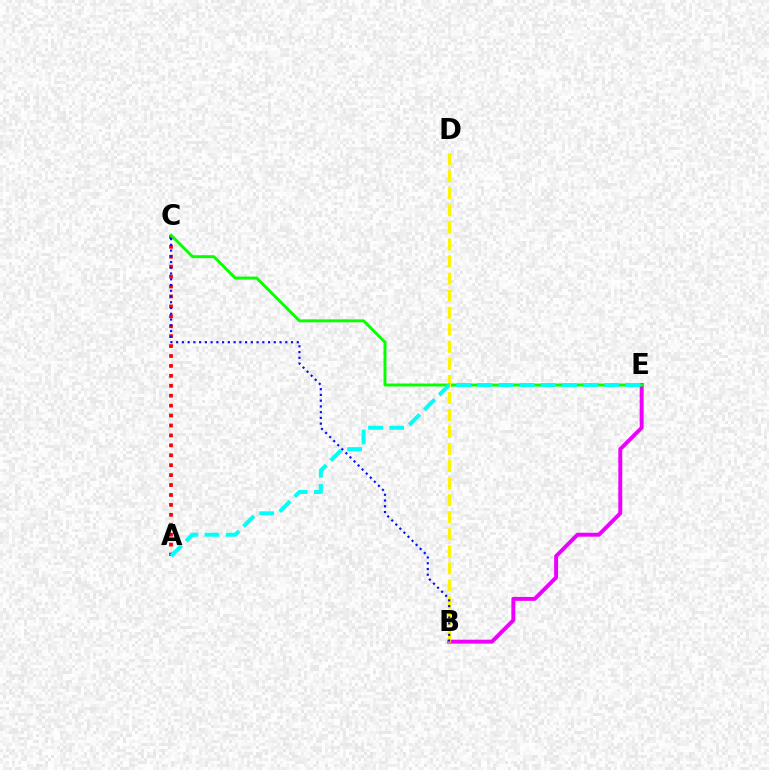{('B', 'E'): [{'color': '#ee00ff', 'line_style': 'solid', 'thickness': 2.84}], ('A', 'C'): [{'color': '#ff0000', 'line_style': 'dotted', 'thickness': 2.7}], ('C', 'E'): [{'color': '#08ff00', 'line_style': 'solid', 'thickness': 2.11}], ('B', 'D'): [{'color': '#fcf500', 'line_style': 'dashed', 'thickness': 2.32}], ('B', 'C'): [{'color': '#0010ff', 'line_style': 'dotted', 'thickness': 1.56}], ('A', 'E'): [{'color': '#00fff6', 'line_style': 'dashed', 'thickness': 2.88}]}